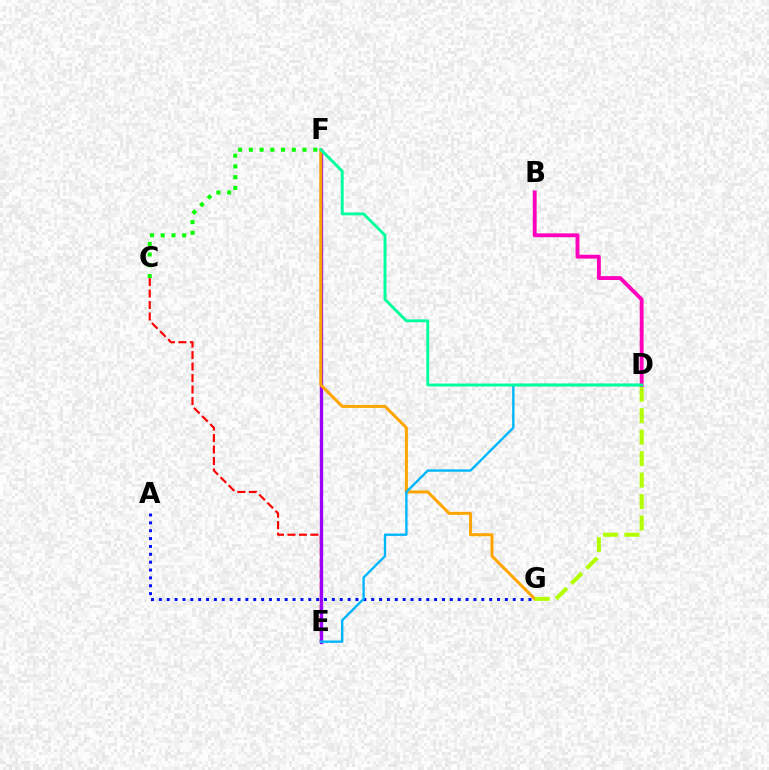{('C', 'E'): [{'color': '#ff0000', 'line_style': 'dashed', 'thickness': 1.56}], ('E', 'F'): [{'color': '#9b00ff', 'line_style': 'solid', 'thickness': 2.41}], ('C', 'F'): [{'color': '#08ff00', 'line_style': 'dotted', 'thickness': 2.92}], ('F', 'G'): [{'color': '#ffa500', 'line_style': 'solid', 'thickness': 2.17}], ('A', 'G'): [{'color': '#0010ff', 'line_style': 'dotted', 'thickness': 2.14}], ('D', 'E'): [{'color': '#00b5ff', 'line_style': 'solid', 'thickness': 1.7}], ('D', 'G'): [{'color': '#b3ff00', 'line_style': 'dashed', 'thickness': 2.92}], ('B', 'D'): [{'color': '#ff00bd', 'line_style': 'solid', 'thickness': 2.78}], ('D', 'F'): [{'color': '#00ff9d', 'line_style': 'solid', 'thickness': 2.1}]}